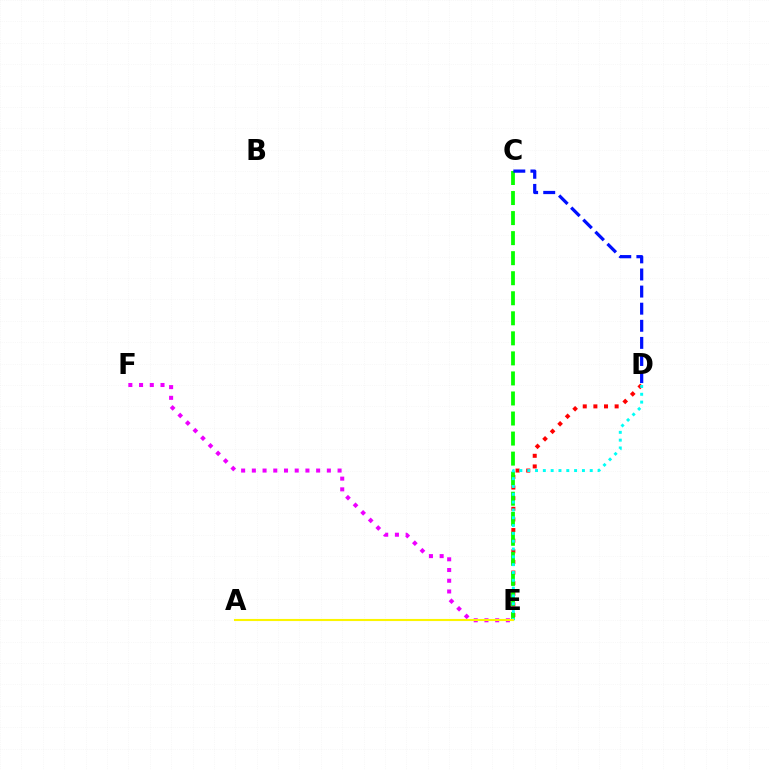{('D', 'E'): [{'color': '#ff0000', 'line_style': 'dotted', 'thickness': 2.89}, {'color': '#00fff6', 'line_style': 'dotted', 'thickness': 2.12}], ('C', 'E'): [{'color': '#08ff00', 'line_style': 'dashed', 'thickness': 2.72}], ('E', 'F'): [{'color': '#ee00ff', 'line_style': 'dotted', 'thickness': 2.91}], ('A', 'E'): [{'color': '#fcf500', 'line_style': 'solid', 'thickness': 1.52}], ('C', 'D'): [{'color': '#0010ff', 'line_style': 'dashed', 'thickness': 2.32}]}